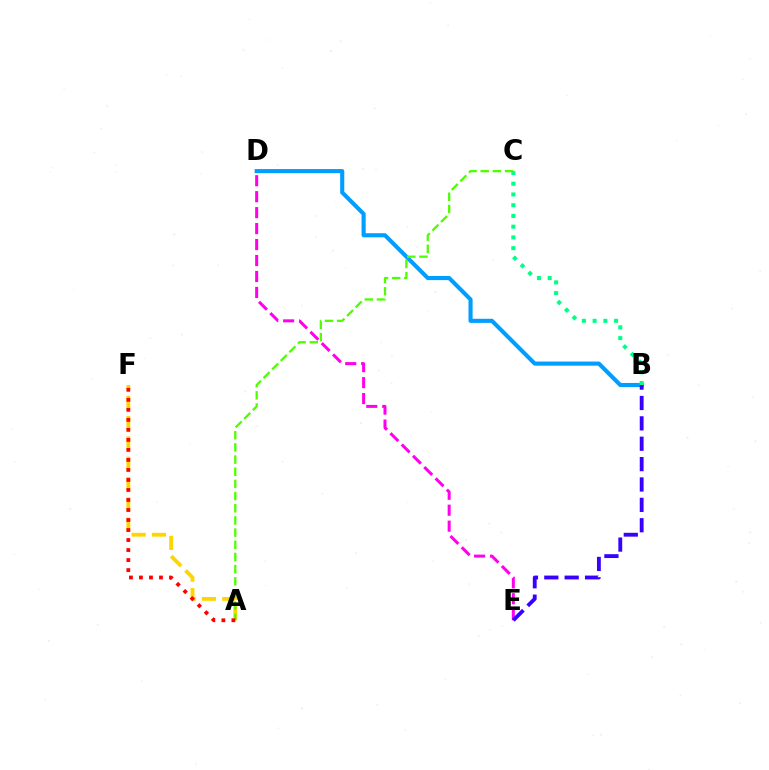{('A', 'F'): [{'color': '#ffd500', 'line_style': 'dashed', 'thickness': 2.76}, {'color': '#ff0000', 'line_style': 'dotted', 'thickness': 2.72}], ('D', 'E'): [{'color': '#ff00ed', 'line_style': 'dashed', 'thickness': 2.17}], ('B', 'D'): [{'color': '#009eff', 'line_style': 'solid', 'thickness': 2.95}], ('A', 'C'): [{'color': '#4fff00', 'line_style': 'dashed', 'thickness': 1.65}], ('B', 'C'): [{'color': '#00ff86', 'line_style': 'dotted', 'thickness': 2.92}], ('B', 'E'): [{'color': '#3700ff', 'line_style': 'dashed', 'thickness': 2.77}]}